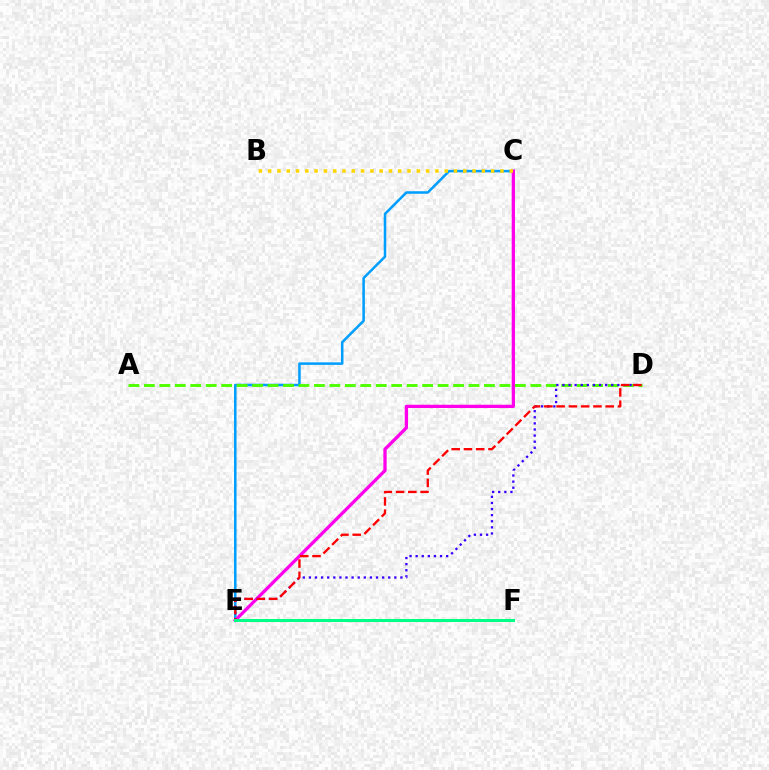{('C', 'E'): [{'color': '#009eff', 'line_style': 'solid', 'thickness': 1.82}, {'color': '#ff00ed', 'line_style': 'solid', 'thickness': 2.36}], ('A', 'D'): [{'color': '#4fff00', 'line_style': 'dashed', 'thickness': 2.1}], ('D', 'E'): [{'color': '#3700ff', 'line_style': 'dotted', 'thickness': 1.66}, {'color': '#ff0000', 'line_style': 'dashed', 'thickness': 1.67}], ('B', 'C'): [{'color': '#ffd500', 'line_style': 'dotted', 'thickness': 2.52}], ('E', 'F'): [{'color': '#00ff86', 'line_style': 'solid', 'thickness': 2.17}]}